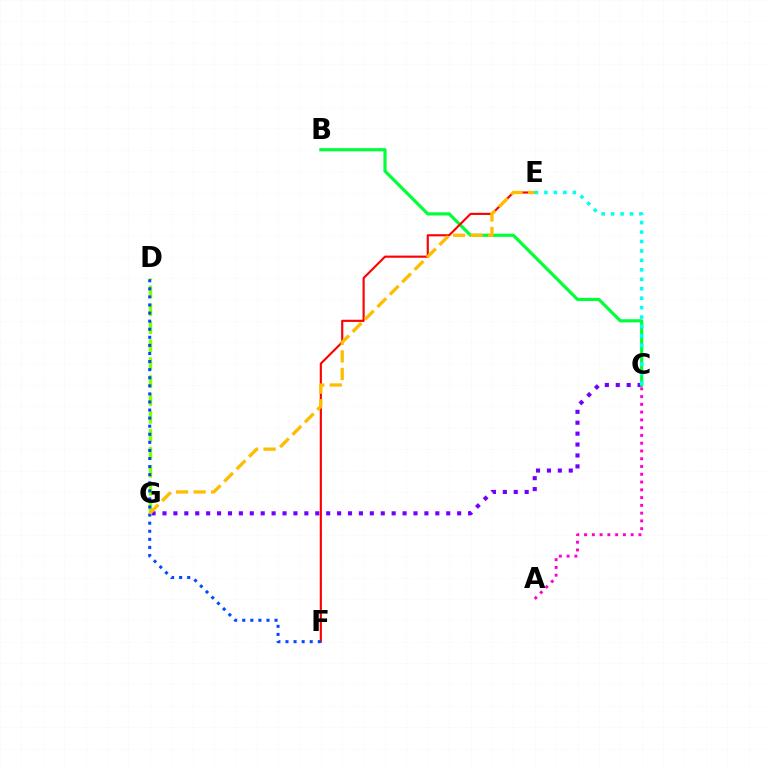{('C', 'G'): [{'color': '#7200ff', 'line_style': 'dotted', 'thickness': 2.97}], ('D', 'G'): [{'color': '#84ff00', 'line_style': 'dashed', 'thickness': 2.44}], ('B', 'C'): [{'color': '#00ff39', 'line_style': 'solid', 'thickness': 2.29}], ('E', 'F'): [{'color': '#ff0000', 'line_style': 'solid', 'thickness': 1.54}], ('C', 'E'): [{'color': '#00fff6', 'line_style': 'dotted', 'thickness': 2.57}], ('D', 'F'): [{'color': '#004bff', 'line_style': 'dotted', 'thickness': 2.2}], ('A', 'C'): [{'color': '#ff00cf', 'line_style': 'dotted', 'thickness': 2.11}], ('E', 'G'): [{'color': '#ffbd00', 'line_style': 'dashed', 'thickness': 2.38}]}